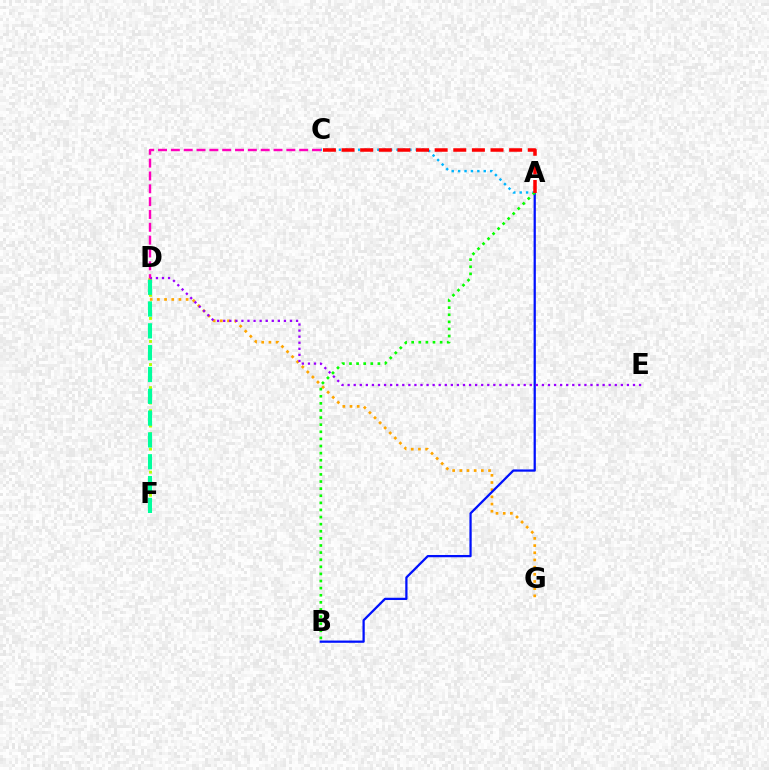{('D', 'F'): [{'color': '#b3ff00', 'line_style': 'dotted', 'thickness': 2.09}, {'color': '#00ff9d', 'line_style': 'dashed', 'thickness': 2.96}], ('D', 'G'): [{'color': '#ffa500', 'line_style': 'dotted', 'thickness': 1.95}], ('A', 'B'): [{'color': '#0010ff', 'line_style': 'solid', 'thickness': 1.62}, {'color': '#08ff00', 'line_style': 'dotted', 'thickness': 1.93}], ('A', 'C'): [{'color': '#00b5ff', 'line_style': 'dotted', 'thickness': 1.74}, {'color': '#ff0000', 'line_style': 'dashed', 'thickness': 2.53}], ('D', 'E'): [{'color': '#9b00ff', 'line_style': 'dotted', 'thickness': 1.65}], ('C', 'D'): [{'color': '#ff00bd', 'line_style': 'dashed', 'thickness': 1.74}]}